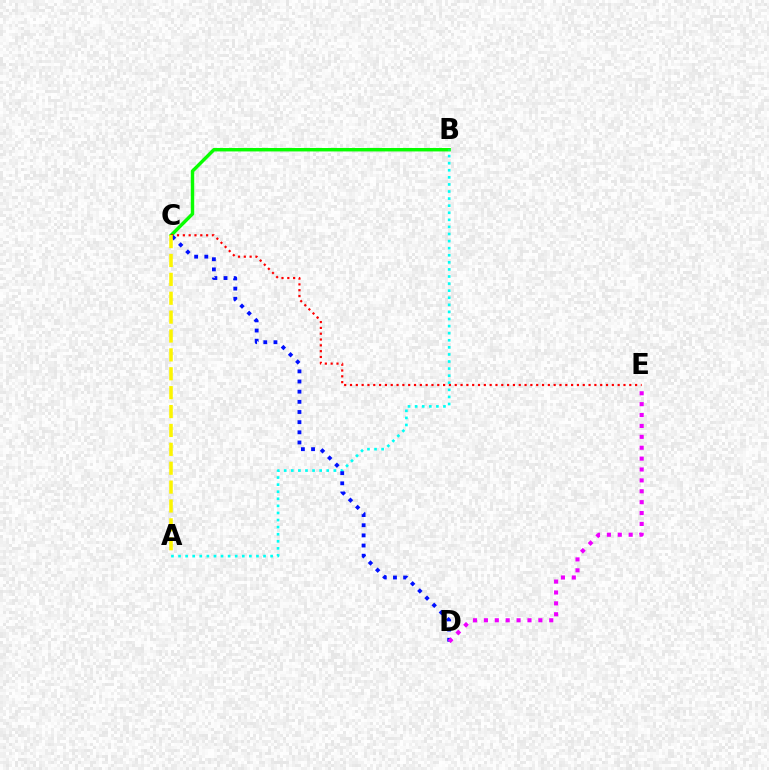{('B', 'C'): [{'color': '#08ff00', 'line_style': 'solid', 'thickness': 2.47}], ('A', 'B'): [{'color': '#00fff6', 'line_style': 'dotted', 'thickness': 1.92}], ('C', 'E'): [{'color': '#ff0000', 'line_style': 'dotted', 'thickness': 1.58}], ('C', 'D'): [{'color': '#0010ff', 'line_style': 'dotted', 'thickness': 2.76}], ('A', 'C'): [{'color': '#fcf500', 'line_style': 'dashed', 'thickness': 2.57}], ('D', 'E'): [{'color': '#ee00ff', 'line_style': 'dotted', 'thickness': 2.96}]}